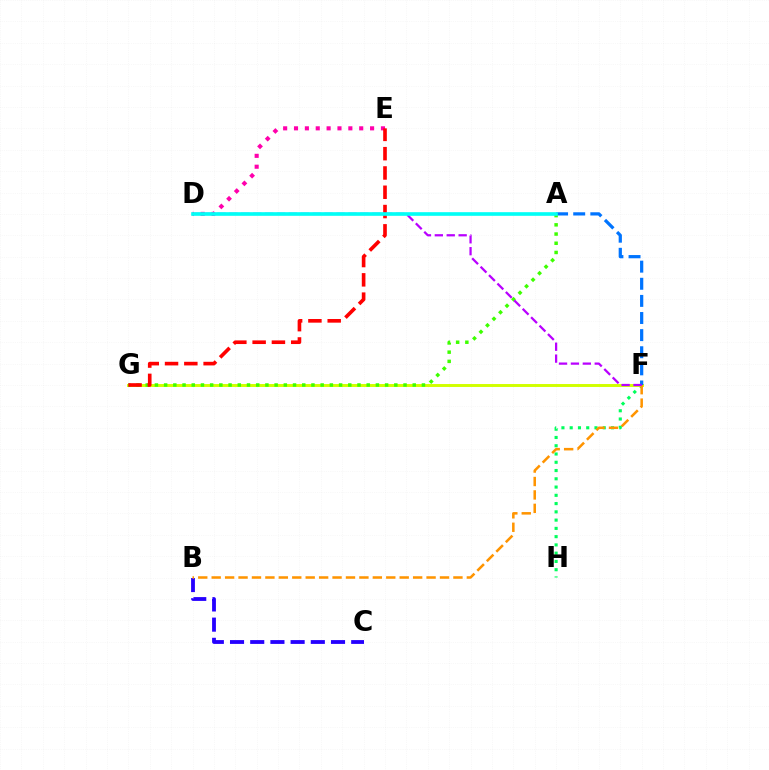{('D', 'E'): [{'color': '#ff00ac', 'line_style': 'dotted', 'thickness': 2.95}], ('F', 'H'): [{'color': '#00ff5c', 'line_style': 'dotted', 'thickness': 2.25}], ('B', 'C'): [{'color': '#2500ff', 'line_style': 'dashed', 'thickness': 2.74}], ('F', 'G'): [{'color': '#d1ff00', 'line_style': 'solid', 'thickness': 2.12}], ('A', 'F'): [{'color': '#0074ff', 'line_style': 'dashed', 'thickness': 2.33}], ('B', 'F'): [{'color': '#ff9400', 'line_style': 'dashed', 'thickness': 1.82}], ('A', 'G'): [{'color': '#3dff00', 'line_style': 'dotted', 'thickness': 2.5}], ('D', 'F'): [{'color': '#b900ff', 'line_style': 'dashed', 'thickness': 1.62}], ('E', 'G'): [{'color': '#ff0000', 'line_style': 'dashed', 'thickness': 2.62}], ('A', 'D'): [{'color': '#00fff6', 'line_style': 'solid', 'thickness': 2.61}]}